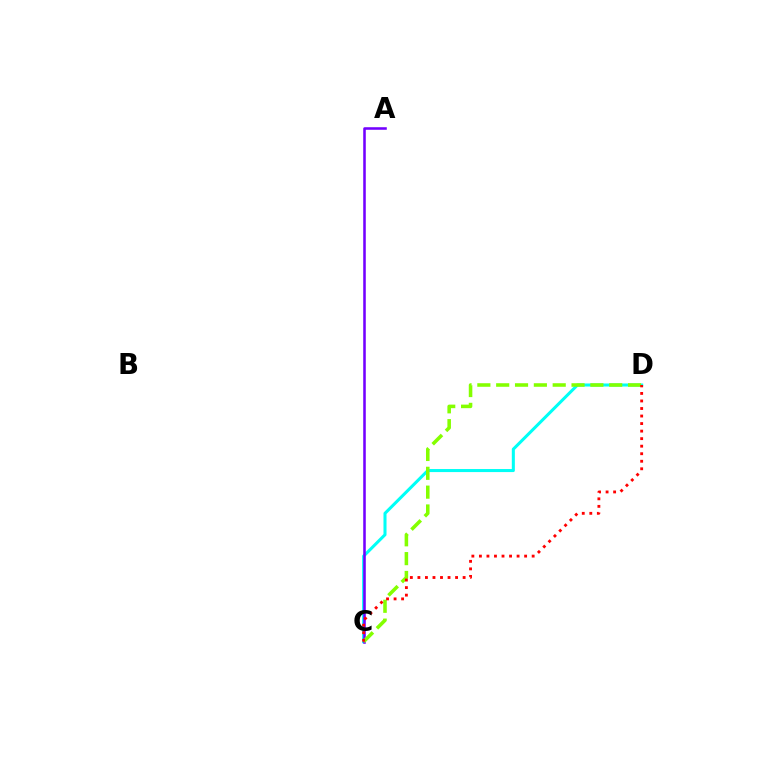{('C', 'D'): [{'color': '#00fff6', 'line_style': 'solid', 'thickness': 2.19}, {'color': '#84ff00', 'line_style': 'dashed', 'thickness': 2.56}, {'color': '#ff0000', 'line_style': 'dotted', 'thickness': 2.05}], ('A', 'C'): [{'color': '#7200ff', 'line_style': 'solid', 'thickness': 1.84}]}